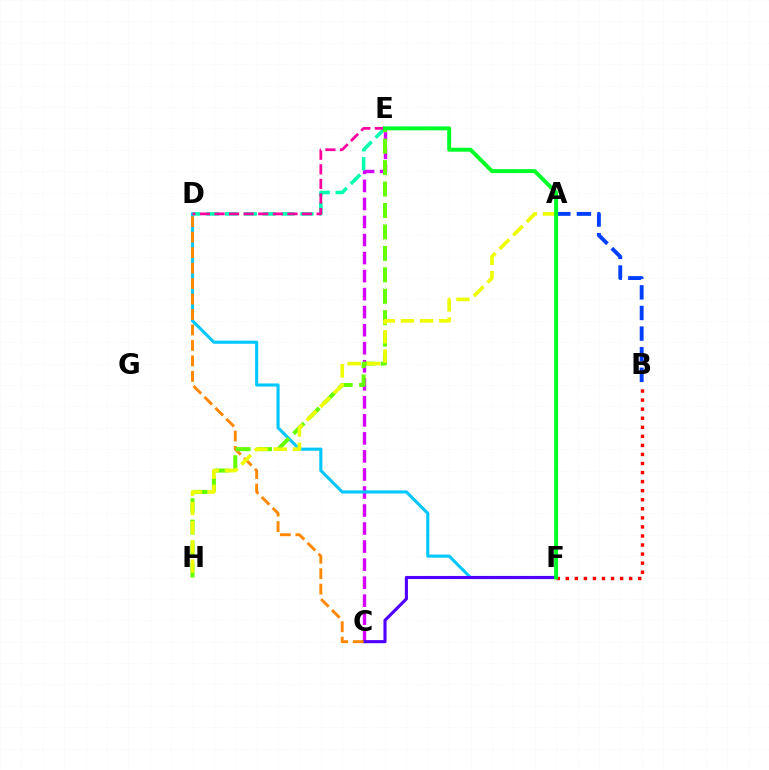{('C', 'E'): [{'color': '#d600ff', 'line_style': 'dashed', 'thickness': 2.45}], ('D', 'F'): [{'color': '#00c7ff', 'line_style': 'solid', 'thickness': 2.23}], ('C', 'F'): [{'color': '#4f00ff', 'line_style': 'solid', 'thickness': 2.24}], ('D', 'E'): [{'color': '#00ffaf', 'line_style': 'dashed', 'thickness': 2.56}, {'color': '#ff00a0', 'line_style': 'dashed', 'thickness': 1.98}], ('B', 'F'): [{'color': '#ff0000', 'line_style': 'dotted', 'thickness': 2.46}], ('A', 'B'): [{'color': '#003fff', 'line_style': 'dashed', 'thickness': 2.8}], ('C', 'D'): [{'color': '#ff8800', 'line_style': 'dashed', 'thickness': 2.1}], ('E', 'H'): [{'color': '#66ff00', 'line_style': 'dashed', 'thickness': 2.91}], ('A', 'H'): [{'color': '#eeff00', 'line_style': 'dashed', 'thickness': 2.61}], ('E', 'F'): [{'color': '#00ff27', 'line_style': 'solid', 'thickness': 2.84}]}